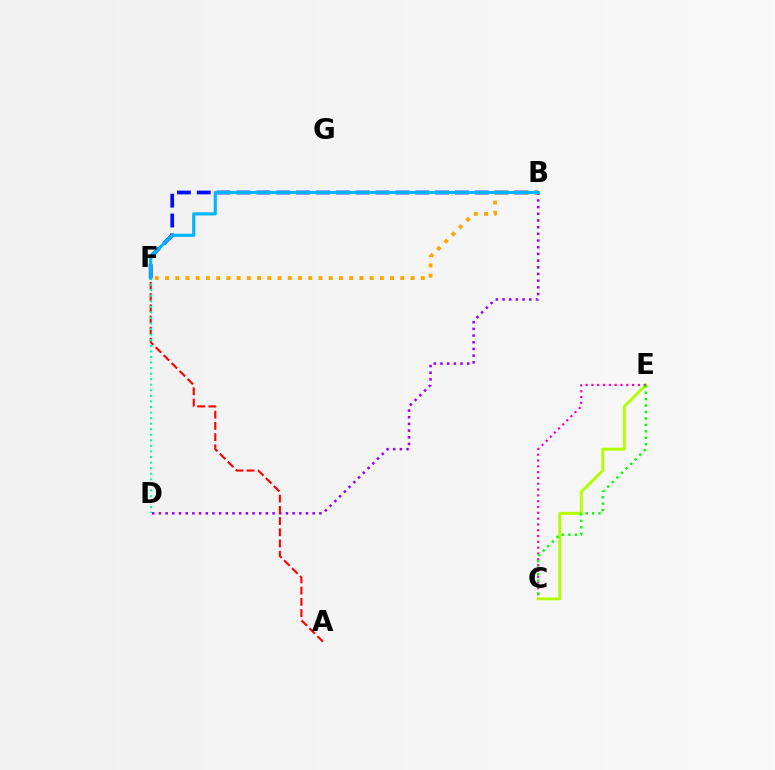{('C', 'E'): [{'color': '#b3ff00', 'line_style': 'solid', 'thickness': 2.1}, {'color': '#ff00bd', 'line_style': 'dotted', 'thickness': 1.58}, {'color': '#08ff00', 'line_style': 'dotted', 'thickness': 1.75}], ('B', 'D'): [{'color': '#9b00ff', 'line_style': 'dotted', 'thickness': 1.82}], ('A', 'F'): [{'color': '#ff0000', 'line_style': 'dashed', 'thickness': 1.52}], ('B', 'F'): [{'color': '#0010ff', 'line_style': 'dashed', 'thickness': 2.7}, {'color': '#ffa500', 'line_style': 'dotted', 'thickness': 2.78}, {'color': '#00b5ff', 'line_style': 'solid', 'thickness': 2.26}], ('D', 'F'): [{'color': '#00ff9d', 'line_style': 'dotted', 'thickness': 1.51}]}